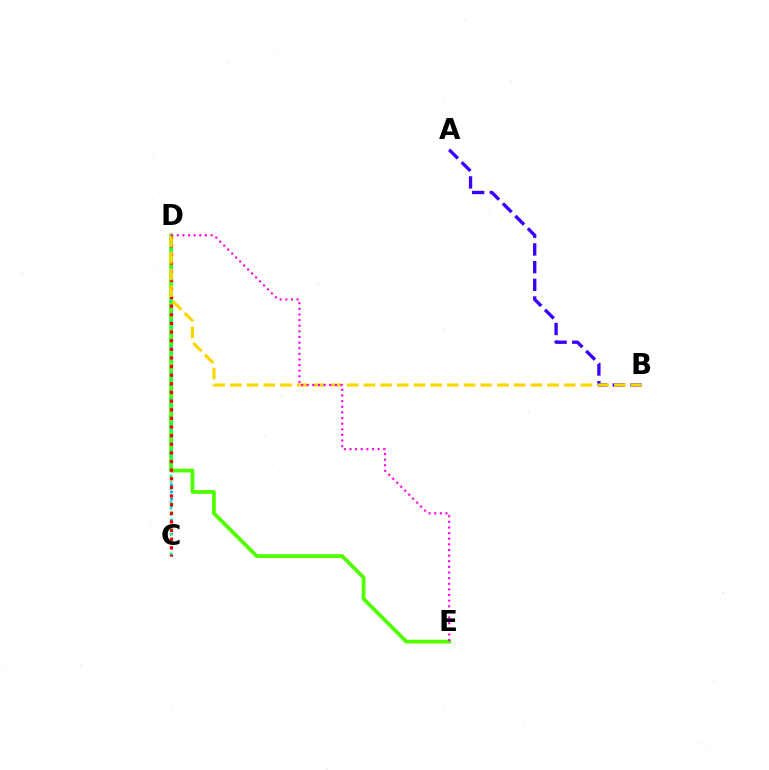{('C', 'D'): [{'color': '#009eff', 'line_style': 'dotted', 'thickness': 1.91}, {'color': '#00ff86', 'line_style': 'dotted', 'thickness': 1.76}, {'color': '#ff0000', 'line_style': 'dotted', 'thickness': 2.34}], ('D', 'E'): [{'color': '#4fff00', 'line_style': 'solid', 'thickness': 2.72}, {'color': '#ff00ed', 'line_style': 'dotted', 'thickness': 1.53}], ('A', 'B'): [{'color': '#3700ff', 'line_style': 'dashed', 'thickness': 2.4}], ('B', 'D'): [{'color': '#ffd500', 'line_style': 'dashed', 'thickness': 2.27}]}